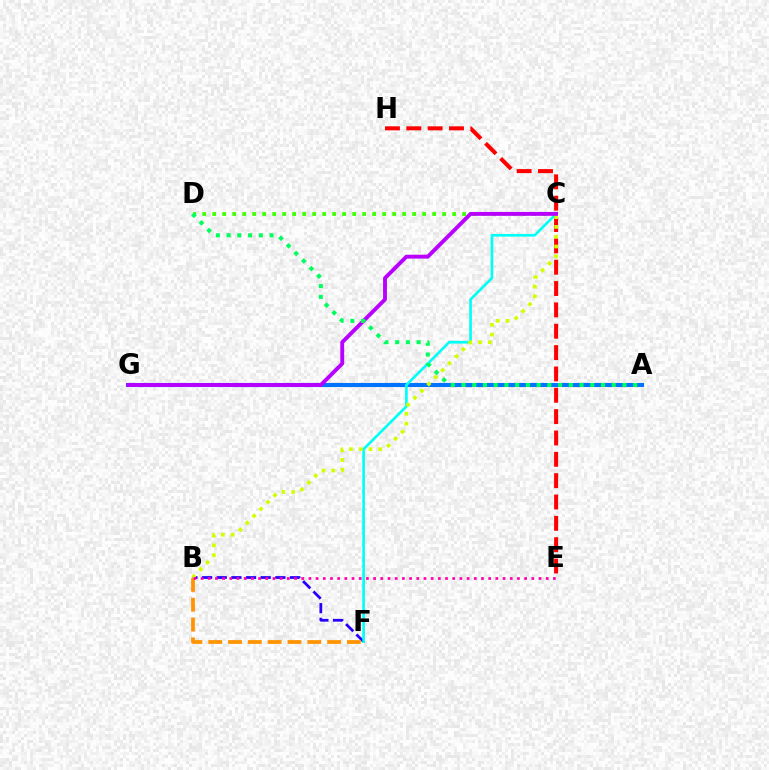{('C', 'D'): [{'color': '#3dff00', 'line_style': 'dotted', 'thickness': 2.72}], ('E', 'H'): [{'color': '#ff0000', 'line_style': 'dashed', 'thickness': 2.9}], ('B', 'F'): [{'color': '#2500ff', 'line_style': 'dashed', 'thickness': 1.99}, {'color': '#ff9400', 'line_style': 'dashed', 'thickness': 2.69}], ('A', 'G'): [{'color': '#0074ff', 'line_style': 'solid', 'thickness': 2.95}], ('C', 'F'): [{'color': '#00fff6', 'line_style': 'solid', 'thickness': 1.91}], ('B', 'C'): [{'color': '#d1ff00', 'line_style': 'dotted', 'thickness': 2.66}], ('C', 'G'): [{'color': '#b900ff', 'line_style': 'solid', 'thickness': 2.8}], ('B', 'E'): [{'color': '#ff00ac', 'line_style': 'dotted', 'thickness': 1.95}], ('A', 'D'): [{'color': '#00ff5c', 'line_style': 'dotted', 'thickness': 2.92}]}